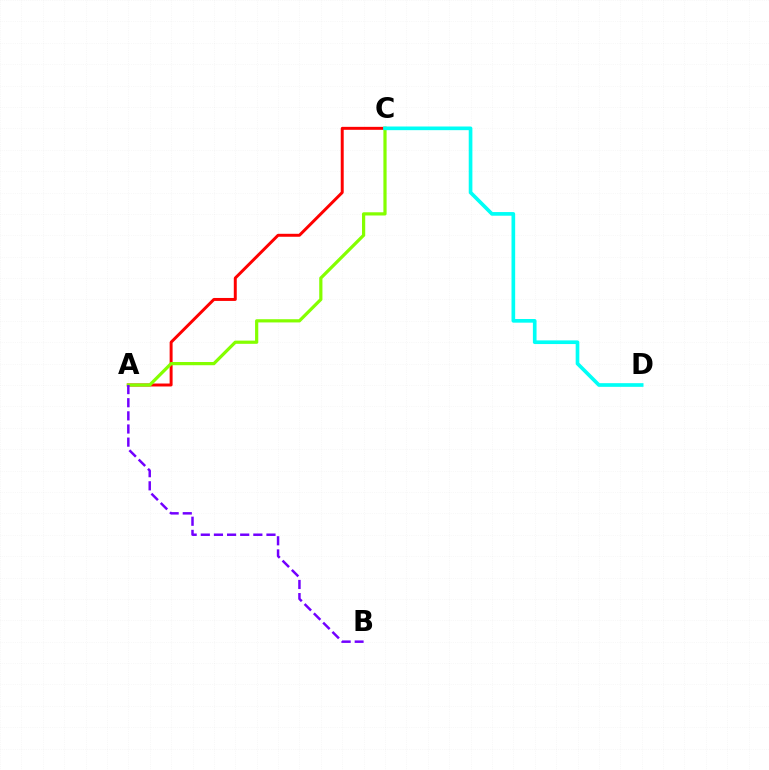{('A', 'C'): [{'color': '#ff0000', 'line_style': 'solid', 'thickness': 2.13}, {'color': '#84ff00', 'line_style': 'solid', 'thickness': 2.31}], ('A', 'B'): [{'color': '#7200ff', 'line_style': 'dashed', 'thickness': 1.78}], ('C', 'D'): [{'color': '#00fff6', 'line_style': 'solid', 'thickness': 2.64}]}